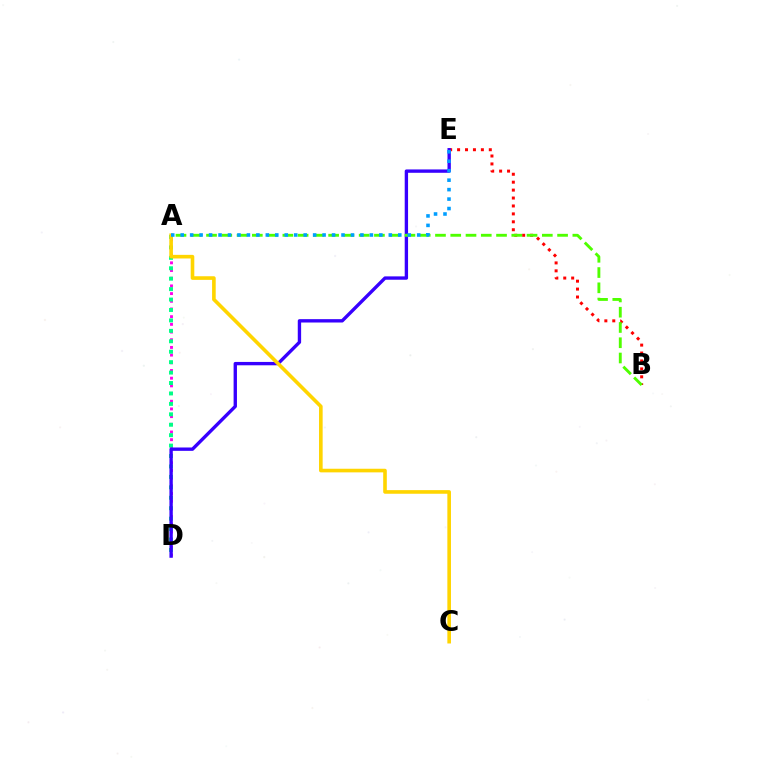{('A', 'D'): [{'color': '#ff00ed', 'line_style': 'dotted', 'thickness': 2.09}, {'color': '#00ff86', 'line_style': 'dotted', 'thickness': 2.83}], ('B', 'E'): [{'color': '#ff0000', 'line_style': 'dotted', 'thickness': 2.15}], ('D', 'E'): [{'color': '#3700ff', 'line_style': 'solid', 'thickness': 2.42}], ('A', 'B'): [{'color': '#4fff00', 'line_style': 'dashed', 'thickness': 2.07}], ('A', 'C'): [{'color': '#ffd500', 'line_style': 'solid', 'thickness': 2.61}], ('A', 'E'): [{'color': '#009eff', 'line_style': 'dotted', 'thickness': 2.57}]}